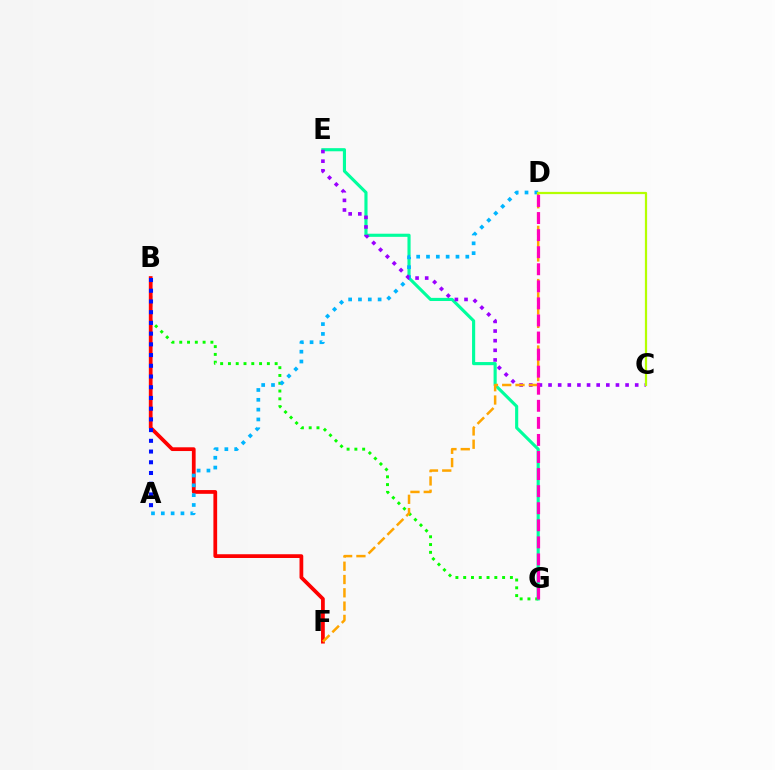{('B', 'G'): [{'color': '#08ff00', 'line_style': 'dotted', 'thickness': 2.12}], ('B', 'F'): [{'color': '#ff0000', 'line_style': 'solid', 'thickness': 2.7}], ('E', 'G'): [{'color': '#00ff9d', 'line_style': 'solid', 'thickness': 2.25}], ('A', 'D'): [{'color': '#00b5ff', 'line_style': 'dotted', 'thickness': 2.67}], ('C', 'E'): [{'color': '#9b00ff', 'line_style': 'dotted', 'thickness': 2.62}], ('D', 'F'): [{'color': '#ffa500', 'line_style': 'dashed', 'thickness': 1.81}], ('A', 'B'): [{'color': '#0010ff', 'line_style': 'dotted', 'thickness': 2.91}], ('C', 'D'): [{'color': '#b3ff00', 'line_style': 'solid', 'thickness': 1.6}], ('D', 'G'): [{'color': '#ff00bd', 'line_style': 'dashed', 'thickness': 2.32}]}